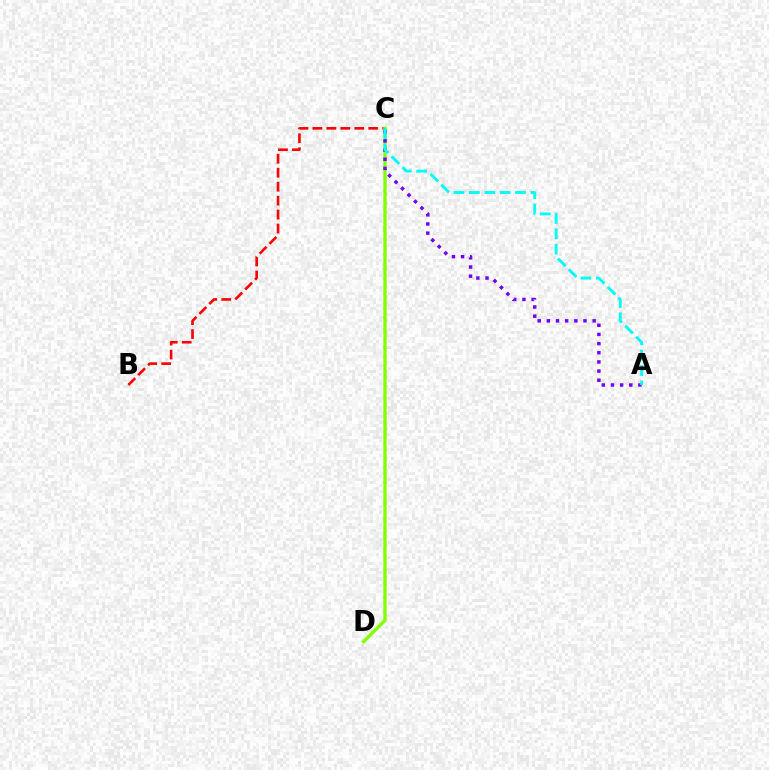{('B', 'C'): [{'color': '#ff0000', 'line_style': 'dashed', 'thickness': 1.9}], ('C', 'D'): [{'color': '#84ff00', 'line_style': 'solid', 'thickness': 2.41}], ('A', 'C'): [{'color': '#7200ff', 'line_style': 'dotted', 'thickness': 2.49}, {'color': '#00fff6', 'line_style': 'dashed', 'thickness': 2.09}]}